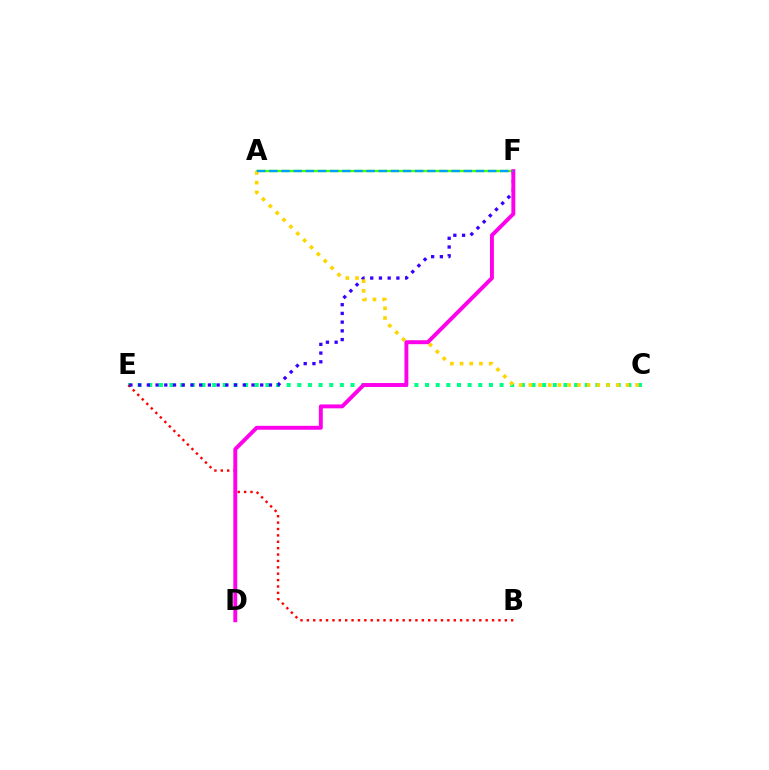{('A', 'F'): [{'color': '#4fff00', 'line_style': 'solid', 'thickness': 1.74}, {'color': '#009eff', 'line_style': 'dashed', 'thickness': 1.65}], ('C', 'E'): [{'color': '#00ff86', 'line_style': 'dotted', 'thickness': 2.89}], ('B', 'E'): [{'color': '#ff0000', 'line_style': 'dotted', 'thickness': 1.73}], ('E', 'F'): [{'color': '#3700ff', 'line_style': 'dotted', 'thickness': 2.37}], ('A', 'C'): [{'color': '#ffd500', 'line_style': 'dotted', 'thickness': 2.64}], ('D', 'F'): [{'color': '#ff00ed', 'line_style': 'solid', 'thickness': 2.82}]}